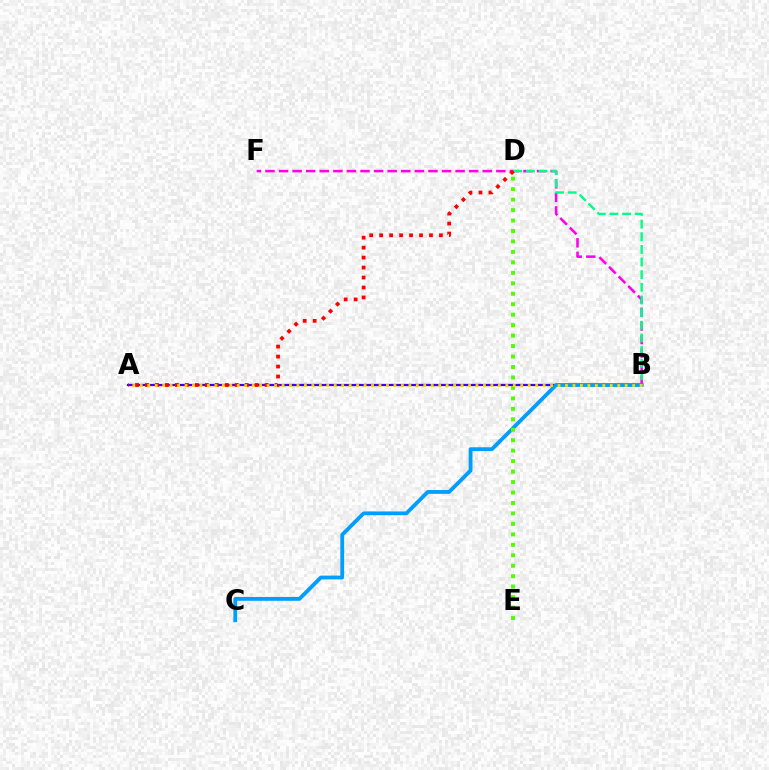{('B', 'F'): [{'color': '#ff00ed', 'line_style': 'dashed', 'thickness': 1.85}], ('A', 'B'): [{'color': '#3700ff', 'line_style': 'solid', 'thickness': 1.62}, {'color': '#ffd500', 'line_style': 'dotted', 'thickness': 2.03}], ('B', 'C'): [{'color': '#009eff', 'line_style': 'solid', 'thickness': 2.74}], ('B', 'D'): [{'color': '#00ff86', 'line_style': 'dashed', 'thickness': 1.72}], ('A', 'D'): [{'color': '#ff0000', 'line_style': 'dotted', 'thickness': 2.71}], ('D', 'E'): [{'color': '#4fff00', 'line_style': 'dotted', 'thickness': 2.84}]}